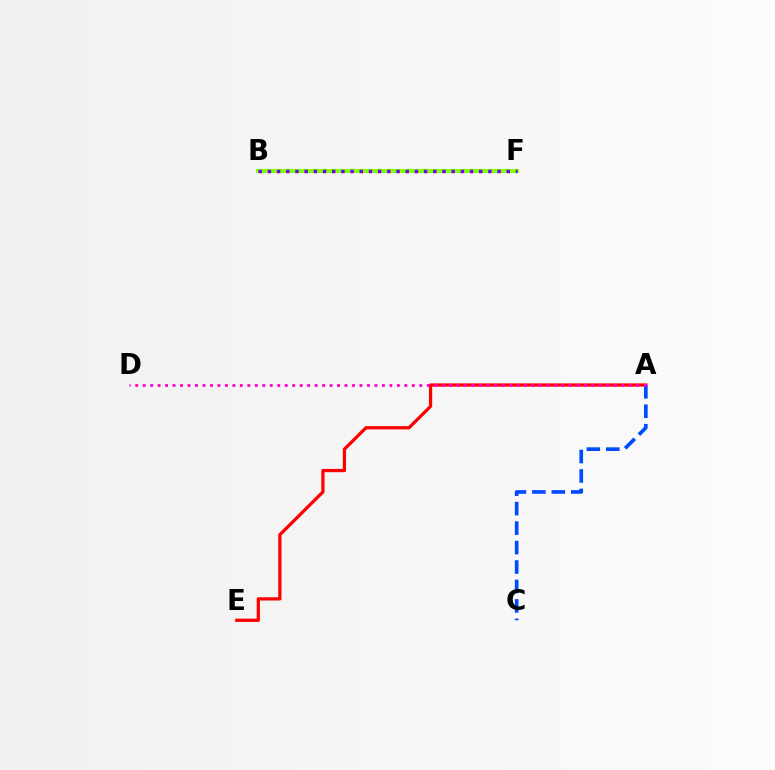{('A', 'E'): [{'color': '#ff0000', 'line_style': 'solid', 'thickness': 2.33}], ('B', 'F'): [{'color': '#00fff6', 'line_style': 'dotted', 'thickness': 1.79}, {'color': '#00ff39', 'line_style': 'dotted', 'thickness': 2.83}, {'color': '#ffbd00', 'line_style': 'dotted', 'thickness': 1.67}, {'color': '#84ff00', 'line_style': 'solid', 'thickness': 2.98}, {'color': '#7200ff', 'line_style': 'dotted', 'thickness': 2.5}], ('A', 'C'): [{'color': '#004bff', 'line_style': 'dashed', 'thickness': 2.64}], ('A', 'D'): [{'color': '#ff00cf', 'line_style': 'dotted', 'thickness': 2.03}]}